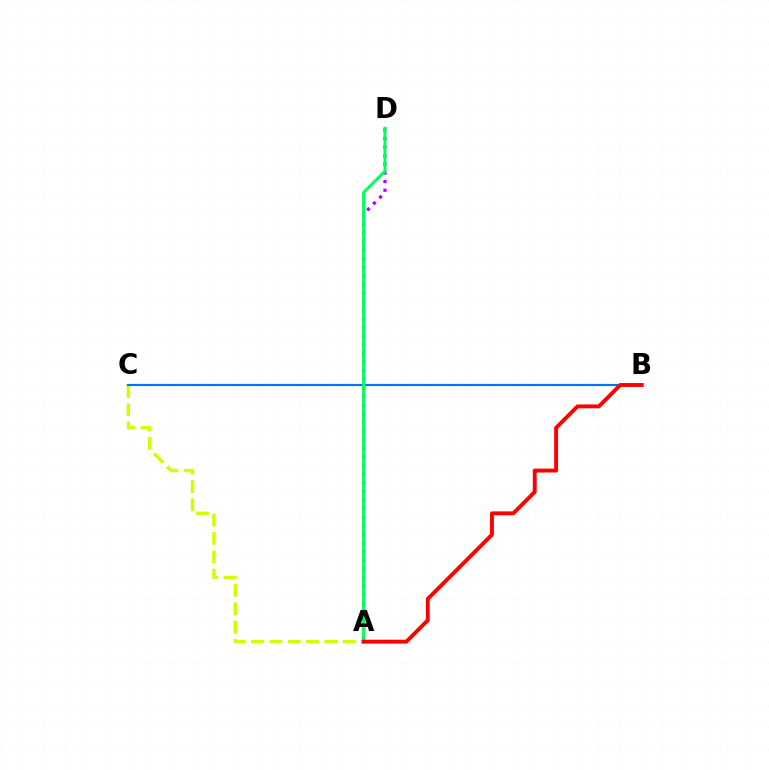{('A', 'C'): [{'color': '#d1ff00', 'line_style': 'dashed', 'thickness': 2.49}], ('B', 'C'): [{'color': '#0074ff', 'line_style': 'solid', 'thickness': 1.55}], ('A', 'D'): [{'color': '#b900ff', 'line_style': 'dotted', 'thickness': 2.34}, {'color': '#00ff5c', 'line_style': 'solid', 'thickness': 2.16}], ('A', 'B'): [{'color': '#ff0000', 'line_style': 'solid', 'thickness': 2.81}]}